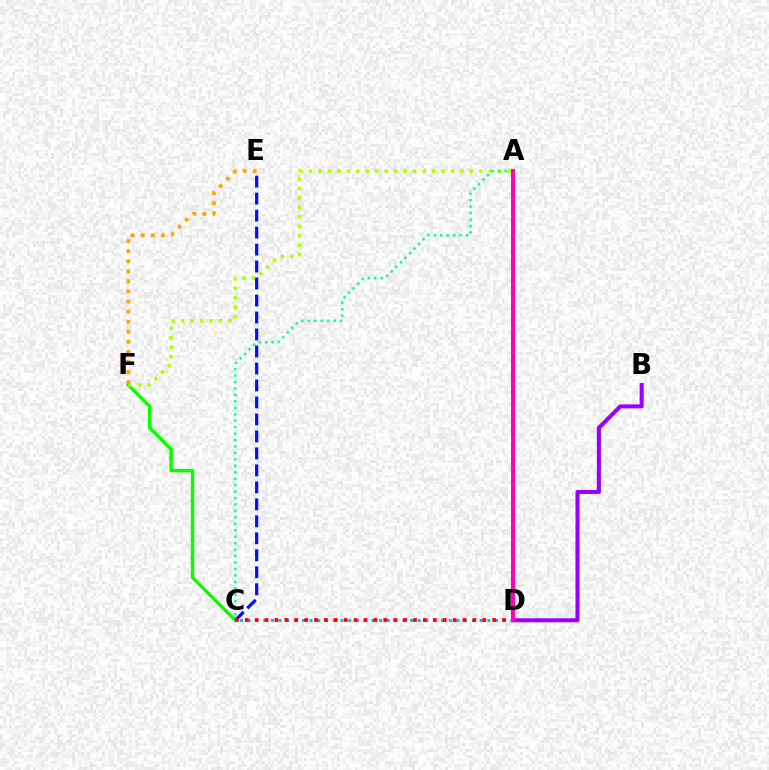{('C', 'D'): [{'color': '#00b5ff', 'line_style': 'dotted', 'thickness': 2.1}, {'color': '#ff0000', 'line_style': 'dotted', 'thickness': 2.69}], ('C', 'F'): [{'color': '#08ff00', 'line_style': 'solid', 'thickness': 2.46}], ('A', 'F'): [{'color': '#b3ff00', 'line_style': 'dotted', 'thickness': 2.57}], ('B', 'D'): [{'color': '#9b00ff', 'line_style': 'solid', 'thickness': 2.91}], ('C', 'E'): [{'color': '#0010ff', 'line_style': 'dashed', 'thickness': 2.31}], ('A', 'C'): [{'color': '#00ff9d', 'line_style': 'dotted', 'thickness': 1.75}], ('E', 'F'): [{'color': '#ffa500', 'line_style': 'dotted', 'thickness': 2.74}], ('A', 'D'): [{'color': '#ff00bd', 'line_style': 'solid', 'thickness': 2.89}]}